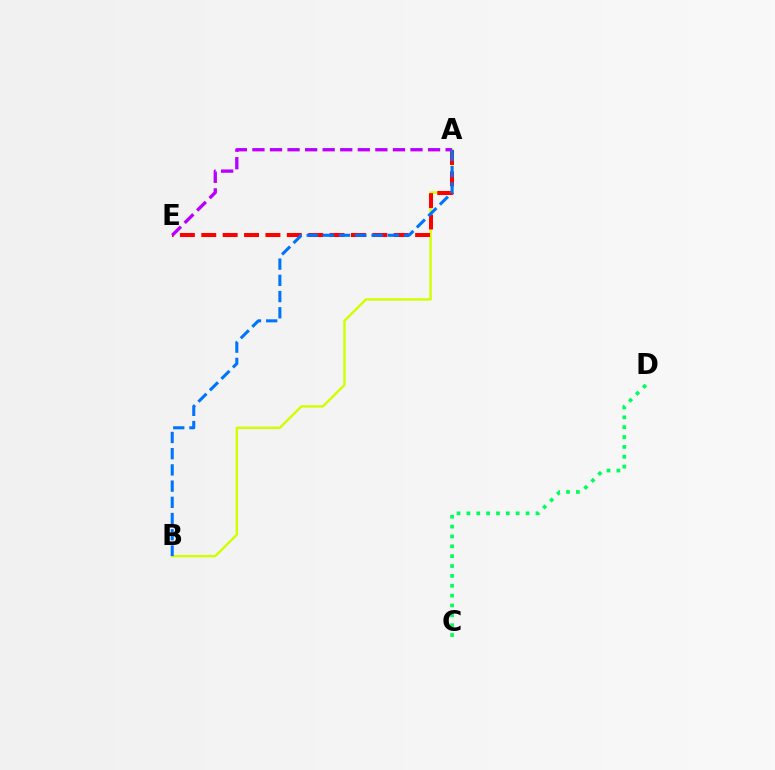{('A', 'B'): [{'color': '#d1ff00', 'line_style': 'solid', 'thickness': 1.74}, {'color': '#0074ff', 'line_style': 'dashed', 'thickness': 2.2}], ('C', 'D'): [{'color': '#00ff5c', 'line_style': 'dotted', 'thickness': 2.68}], ('A', 'E'): [{'color': '#ff0000', 'line_style': 'dashed', 'thickness': 2.91}, {'color': '#b900ff', 'line_style': 'dashed', 'thickness': 2.39}]}